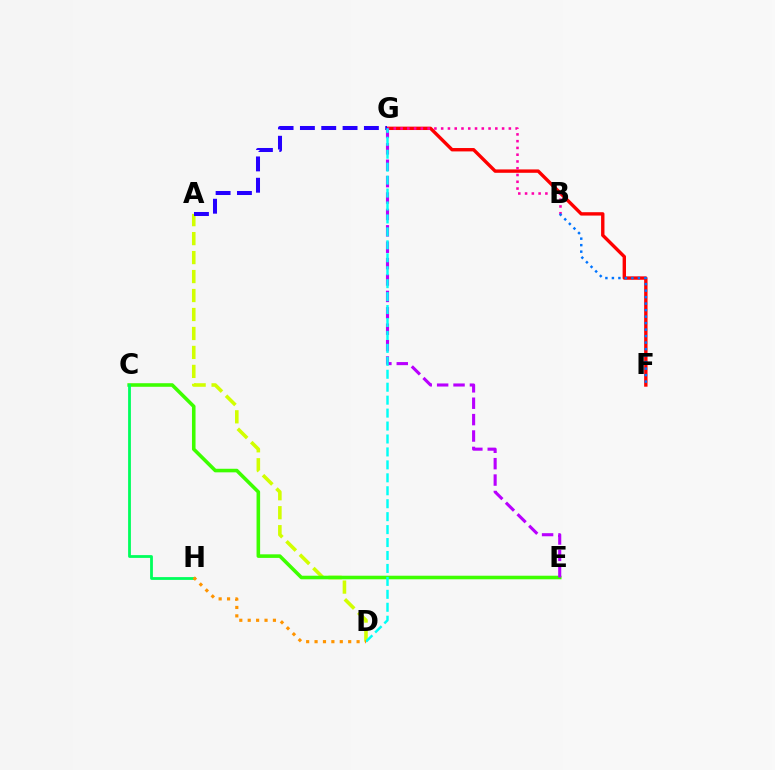{('A', 'D'): [{'color': '#d1ff00', 'line_style': 'dashed', 'thickness': 2.58}], ('F', 'G'): [{'color': '#ff0000', 'line_style': 'solid', 'thickness': 2.43}], ('C', 'E'): [{'color': '#3dff00', 'line_style': 'solid', 'thickness': 2.57}], ('B', 'G'): [{'color': '#ff00ac', 'line_style': 'dotted', 'thickness': 1.84}], ('E', 'G'): [{'color': '#b900ff', 'line_style': 'dashed', 'thickness': 2.23}], ('B', 'F'): [{'color': '#0074ff', 'line_style': 'dotted', 'thickness': 1.77}], ('C', 'H'): [{'color': '#00ff5c', 'line_style': 'solid', 'thickness': 2.01}], ('A', 'G'): [{'color': '#2500ff', 'line_style': 'dashed', 'thickness': 2.9}], ('D', 'G'): [{'color': '#00fff6', 'line_style': 'dashed', 'thickness': 1.76}], ('D', 'H'): [{'color': '#ff9400', 'line_style': 'dotted', 'thickness': 2.28}]}